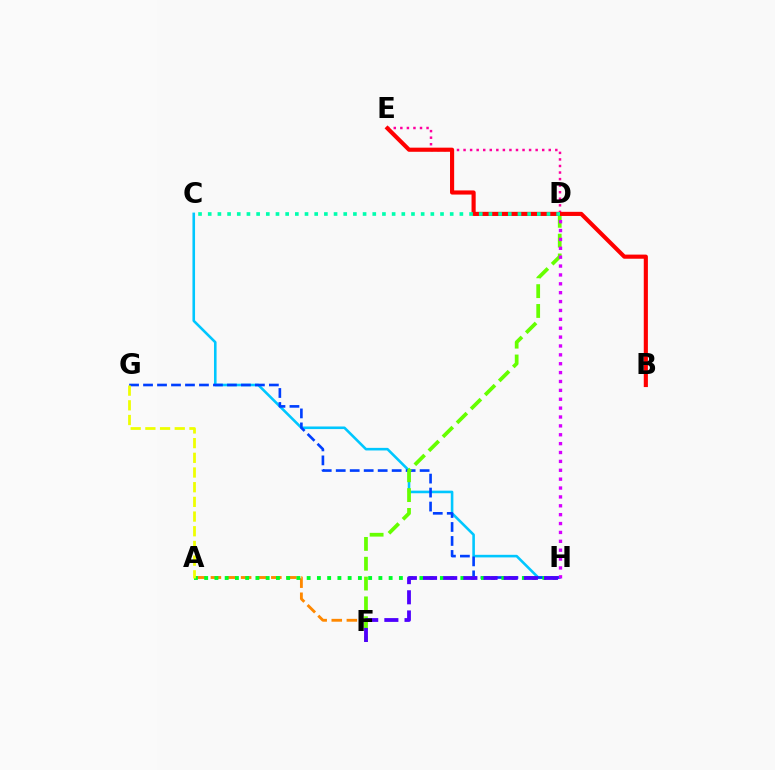{('C', 'H'): [{'color': '#00c7ff', 'line_style': 'solid', 'thickness': 1.87}], ('G', 'H'): [{'color': '#003fff', 'line_style': 'dashed', 'thickness': 1.9}], ('D', 'E'): [{'color': '#ff00a0', 'line_style': 'dotted', 'thickness': 1.78}], ('A', 'F'): [{'color': '#ff8800', 'line_style': 'dashed', 'thickness': 2.05}], ('A', 'H'): [{'color': '#00ff27', 'line_style': 'dotted', 'thickness': 2.78}], ('A', 'G'): [{'color': '#eeff00', 'line_style': 'dashed', 'thickness': 2.0}], ('D', 'F'): [{'color': '#66ff00', 'line_style': 'dashed', 'thickness': 2.69}], ('D', 'H'): [{'color': '#d600ff', 'line_style': 'dotted', 'thickness': 2.41}], ('B', 'E'): [{'color': '#ff0000', 'line_style': 'solid', 'thickness': 2.98}], ('F', 'H'): [{'color': '#4f00ff', 'line_style': 'dashed', 'thickness': 2.74}], ('C', 'D'): [{'color': '#00ffaf', 'line_style': 'dotted', 'thickness': 2.63}]}